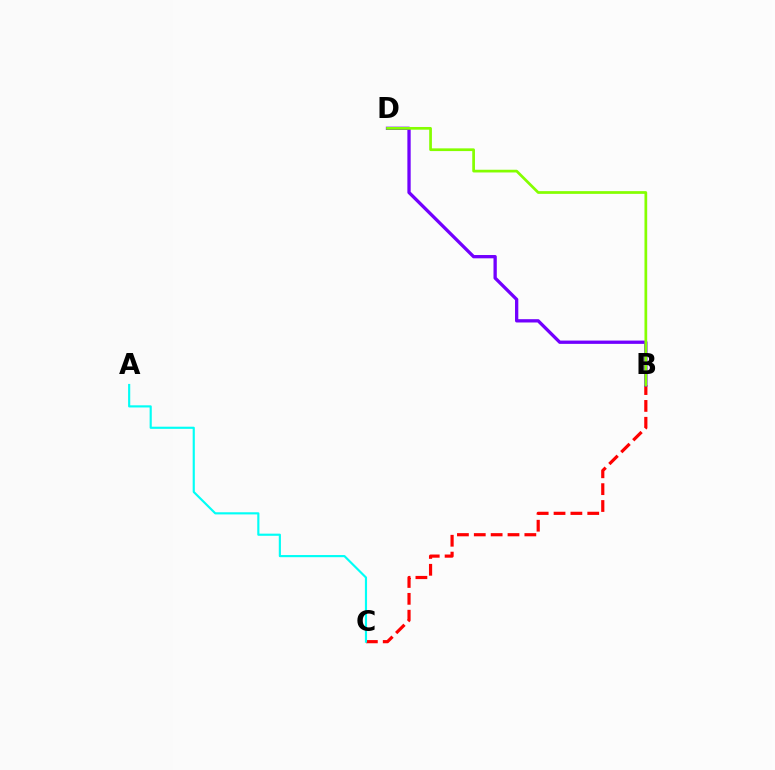{('B', 'C'): [{'color': '#ff0000', 'line_style': 'dashed', 'thickness': 2.29}], ('A', 'C'): [{'color': '#00fff6', 'line_style': 'solid', 'thickness': 1.55}], ('B', 'D'): [{'color': '#7200ff', 'line_style': 'solid', 'thickness': 2.38}, {'color': '#84ff00', 'line_style': 'solid', 'thickness': 1.96}]}